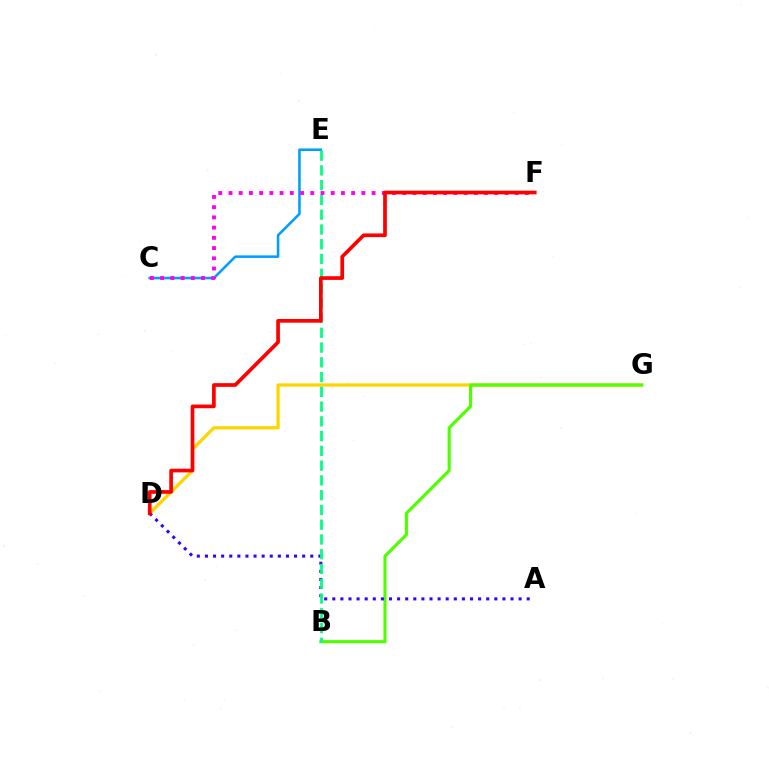{('D', 'G'): [{'color': '#ffd500', 'line_style': 'solid', 'thickness': 2.34}], ('C', 'E'): [{'color': '#009eff', 'line_style': 'solid', 'thickness': 1.84}], ('B', 'G'): [{'color': '#4fff00', 'line_style': 'solid', 'thickness': 2.26}], ('A', 'D'): [{'color': '#3700ff', 'line_style': 'dotted', 'thickness': 2.2}], ('B', 'E'): [{'color': '#00ff86', 'line_style': 'dashed', 'thickness': 2.01}], ('C', 'F'): [{'color': '#ff00ed', 'line_style': 'dotted', 'thickness': 2.78}], ('D', 'F'): [{'color': '#ff0000', 'line_style': 'solid', 'thickness': 2.66}]}